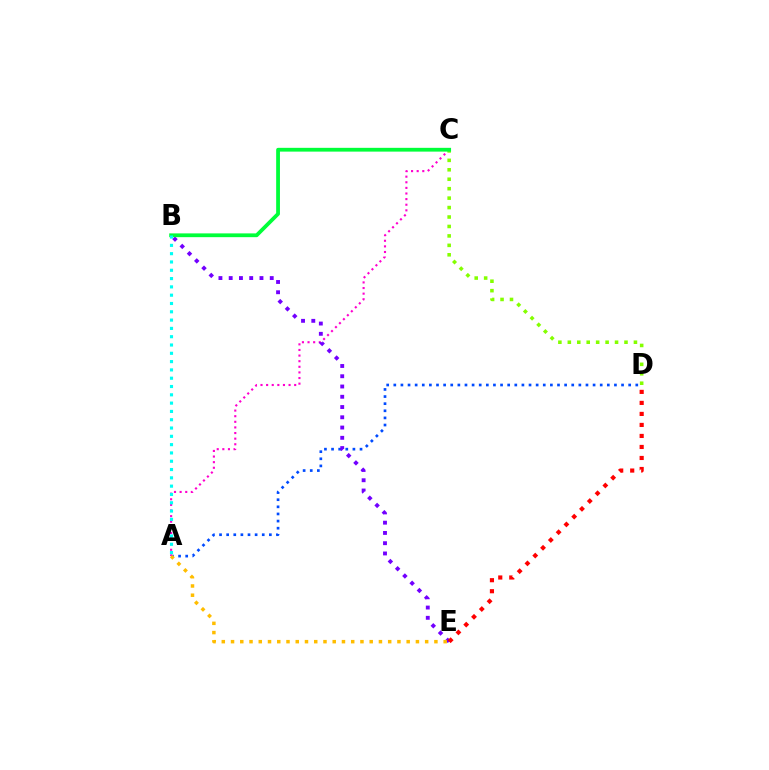{('A', 'D'): [{'color': '#004bff', 'line_style': 'dotted', 'thickness': 1.93}], ('A', 'C'): [{'color': '#ff00cf', 'line_style': 'dotted', 'thickness': 1.53}], ('B', 'E'): [{'color': '#7200ff', 'line_style': 'dotted', 'thickness': 2.79}], ('C', 'D'): [{'color': '#84ff00', 'line_style': 'dotted', 'thickness': 2.57}], ('A', 'E'): [{'color': '#ffbd00', 'line_style': 'dotted', 'thickness': 2.51}], ('B', 'C'): [{'color': '#00ff39', 'line_style': 'solid', 'thickness': 2.72}], ('A', 'B'): [{'color': '#00fff6', 'line_style': 'dotted', 'thickness': 2.26}], ('D', 'E'): [{'color': '#ff0000', 'line_style': 'dotted', 'thickness': 2.99}]}